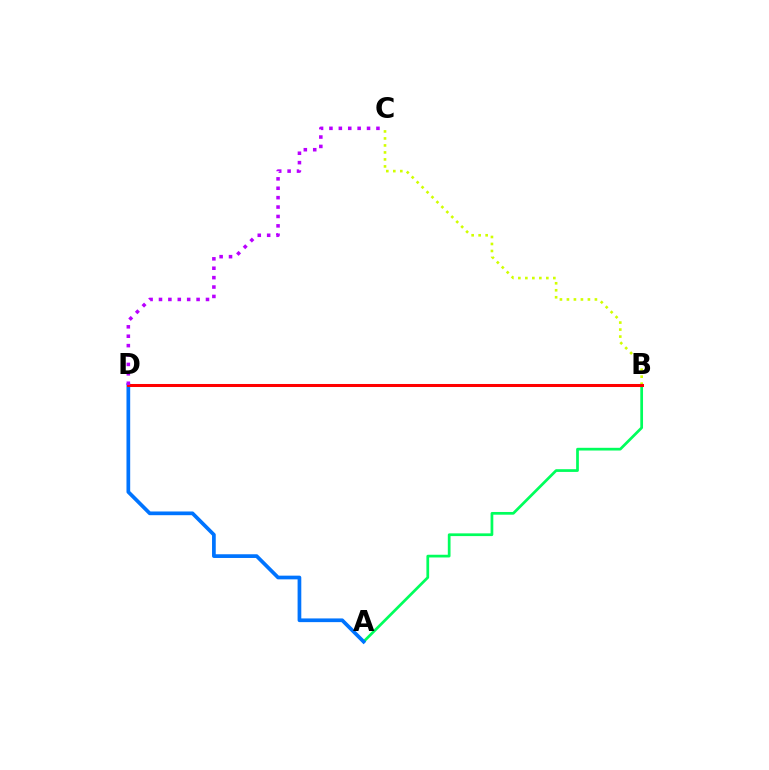{('A', 'B'): [{'color': '#00ff5c', 'line_style': 'solid', 'thickness': 1.96}], ('A', 'D'): [{'color': '#0074ff', 'line_style': 'solid', 'thickness': 2.67}], ('B', 'C'): [{'color': '#d1ff00', 'line_style': 'dotted', 'thickness': 1.9}], ('B', 'D'): [{'color': '#ff0000', 'line_style': 'solid', 'thickness': 2.18}], ('C', 'D'): [{'color': '#b900ff', 'line_style': 'dotted', 'thickness': 2.55}]}